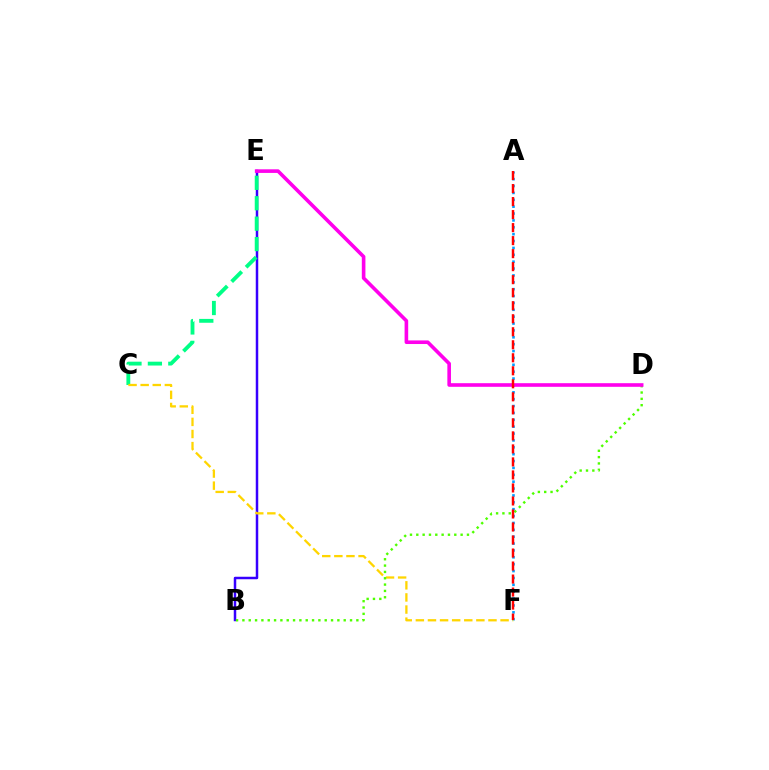{('B', 'E'): [{'color': '#3700ff', 'line_style': 'solid', 'thickness': 1.79}], ('A', 'F'): [{'color': '#009eff', 'line_style': 'dotted', 'thickness': 1.87}, {'color': '#ff0000', 'line_style': 'dashed', 'thickness': 1.77}], ('C', 'E'): [{'color': '#00ff86', 'line_style': 'dashed', 'thickness': 2.77}], ('C', 'F'): [{'color': '#ffd500', 'line_style': 'dashed', 'thickness': 1.64}], ('B', 'D'): [{'color': '#4fff00', 'line_style': 'dotted', 'thickness': 1.72}], ('D', 'E'): [{'color': '#ff00ed', 'line_style': 'solid', 'thickness': 2.6}]}